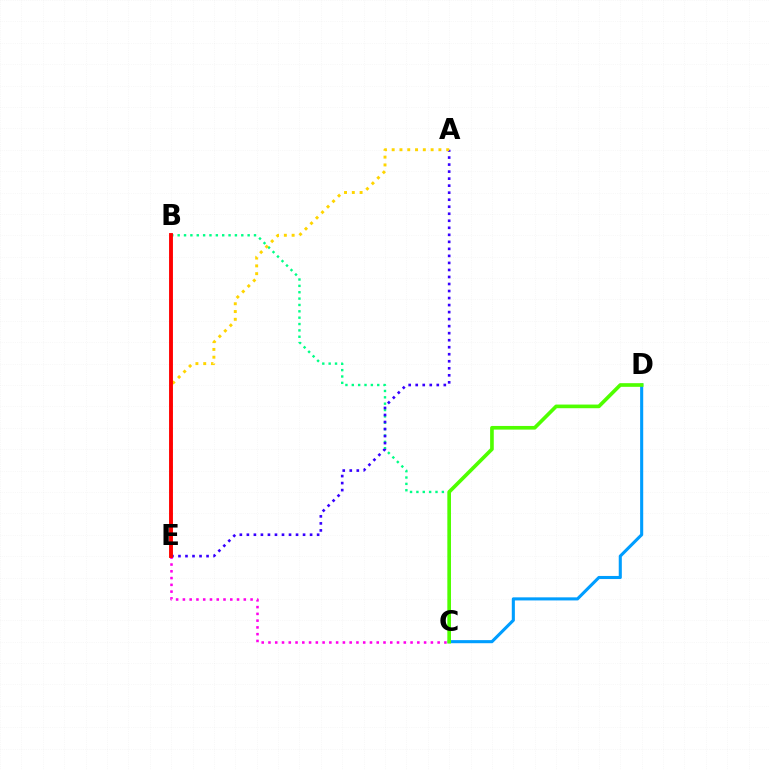{('B', 'C'): [{'color': '#00ff86', 'line_style': 'dotted', 'thickness': 1.73}], ('A', 'E'): [{'color': '#3700ff', 'line_style': 'dotted', 'thickness': 1.91}, {'color': '#ffd500', 'line_style': 'dotted', 'thickness': 2.12}], ('C', 'D'): [{'color': '#009eff', 'line_style': 'solid', 'thickness': 2.22}, {'color': '#4fff00', 'line_style': 'solid', 'thickness': 2.63}], ('C', 'E'): [{'color': '#ff00ed', 'line_style': 'dotted', 'thickness': 1.84}], ('B', 'E'): [{'color': '#ff0000', 'line_style': 'solid', 'thickness': 2.79}]}